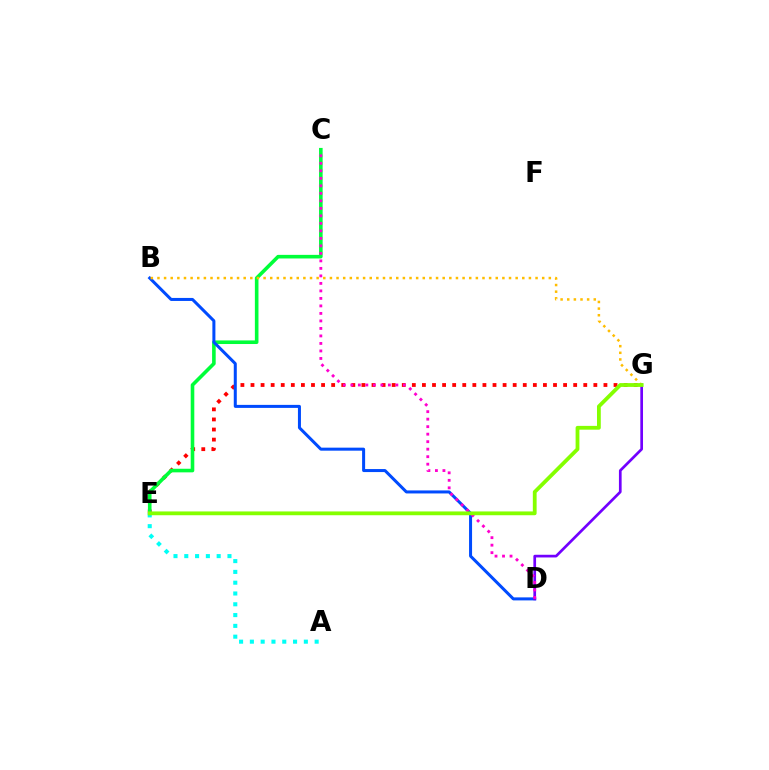{('E', 'G'): [{'color': '#ff0000', 'line_style': 'dotted', 'thickness': 2.74}, {'color': '#84ff00', 'line_style': 'solid', 'thickness': 2.73}], ('A', 'E'): [{'color': '#00fff6', 'line_style': 'dotted', 'thickness': 2.93}], ('C', 'E'): [{'color': '#00ff39', 'line_style': 'solid', 'thickness': 2.59}], ('B', 'D'): [{'color': '#004bff', 'line_style': 'solid', 'thickness': 2.17}], ('B', 'G'): [{'color': '#ffbd00', 'line_style': 'dotted', 'thickness': 1.8}], ('D', 'G'): [{'color': '#7200ff', 'line_style': 'solid', 'thickness': 1.94}], ('C', 'D'): [{'color': '#ff00cf', 'line_style': 'dotted', 'thickness': 2.04}]}